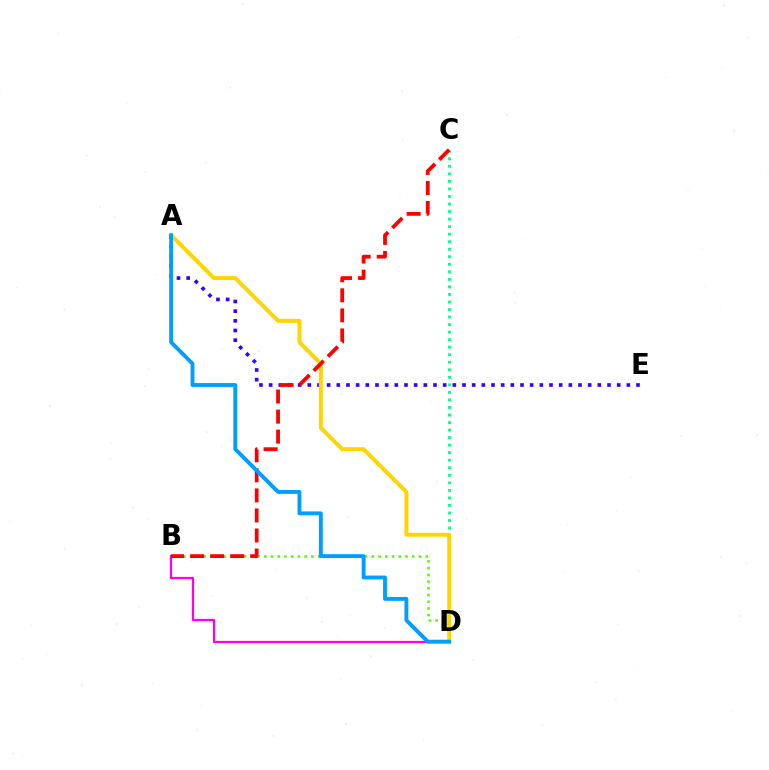{('C', 'D'): [{'color': '#00ff86', 'line_style': 'dotted', 'thickness': 2.05}], ('A', 'E'): [{'color': '#3700ff', 'line_style': 'dotted', 'thickness': 2.63}], ('B', 'D'): [{'color': '#ff00ed', 'line_style': 'solid', 'thickness': 1.61}, {'color': '#4fff00', 'line_style': 'dotted', 'thickness': 1.83}], ('A', 'D'): [{'color': '#ffd500', 'line_style': 'solid', 'thickness': 2.85}, {'color': '#009eff', 'line_style': 'solid', 'thickness': 2.79}], ('B', 'C'): [{'color': '#ff0000', 'line_style': 'dashed', 'thickness': 2.72}]}